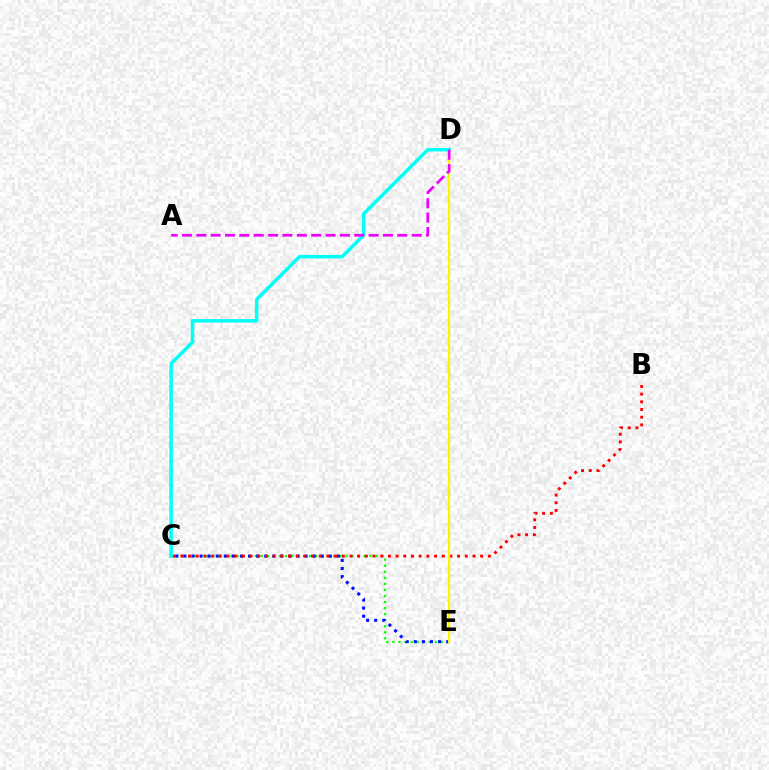{('C', 'E'): [{'color': '#08ff00', 'line_style': 'dotted', 'thickness': 1.64}, {'color': '#0010ff', 'line_style': 'dotted', 'thickness': 2.2}], ('B', 'C'): [{'color': '#ff0000', 'line_style': 'dotted', 'thickness': 2.09}], ('D', 'E'): [{'color': '#fcf500', 'line_style': 'solid', 'thickness': 1.63}], ('C', 'D'): [{'color': '#00fff6', 'line_style': 'solid', 'thickness': 2.51}], ('A', 'D'): [{'color': '#ee00ff', 'line_style': 'dashed', 'thickness': 1.95}]}